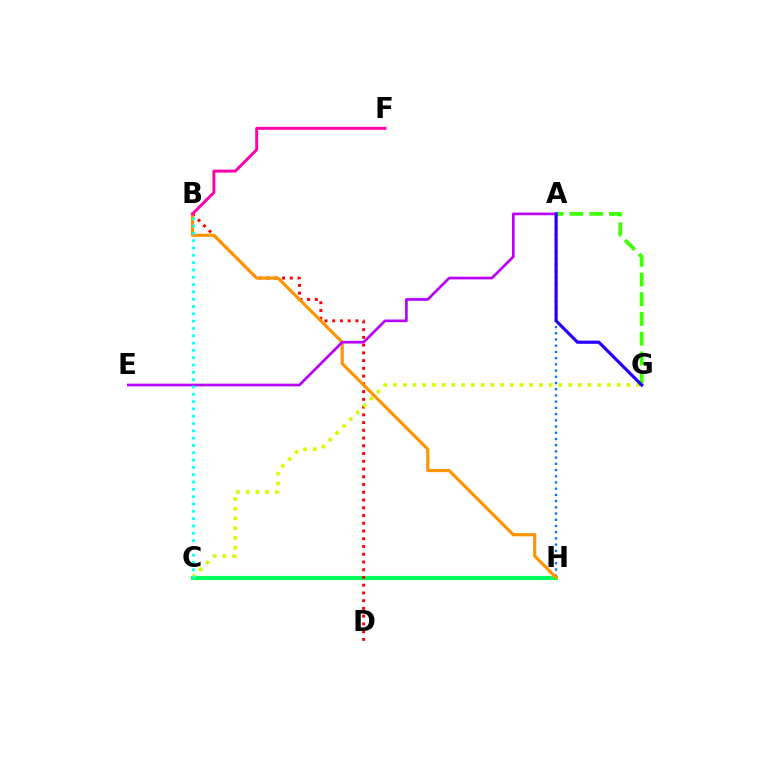{('C', 'H'): [{'color': '#00ff5c', 'line_style': 'solid', 'thickness': 2.95}], ('B', 'D'): [{'color': '#ff0000', 'line_style': 'dotted', 'thickness': 2.1}], ('A', 'H'): [{'color': '#0074ff', 'line_style': 'dotted', 'thickness': 1.69}], ('B', 'H'): [{'color': '#ff9400', 'line_style': 'solid', 'thickness': 2.28}], ('A', 'E'): [{'color': '#b900ff', 'line_style': 'solid', 'thickness': 1.92}], ('A', 'G'): [{'color': '#3dff00', 'line_style': 'dashed', 'thickness': 2.68}, {'color': '#2500ff', 'line_style': 'solid', 'thickness': 2.29}], ('C', 'G'): [{'color': '#d1ff00', 'line_style': 'dotted', 'thickness': 2.64}], ('B', 'F'): [{'color': '#ff00ac', 'line_style': 'solid', 'thickness': 2.11}], ('B', 'C'): [{'color': '#00fff6', 'line_style': 'dotted', 'thickness': 1.99}]}